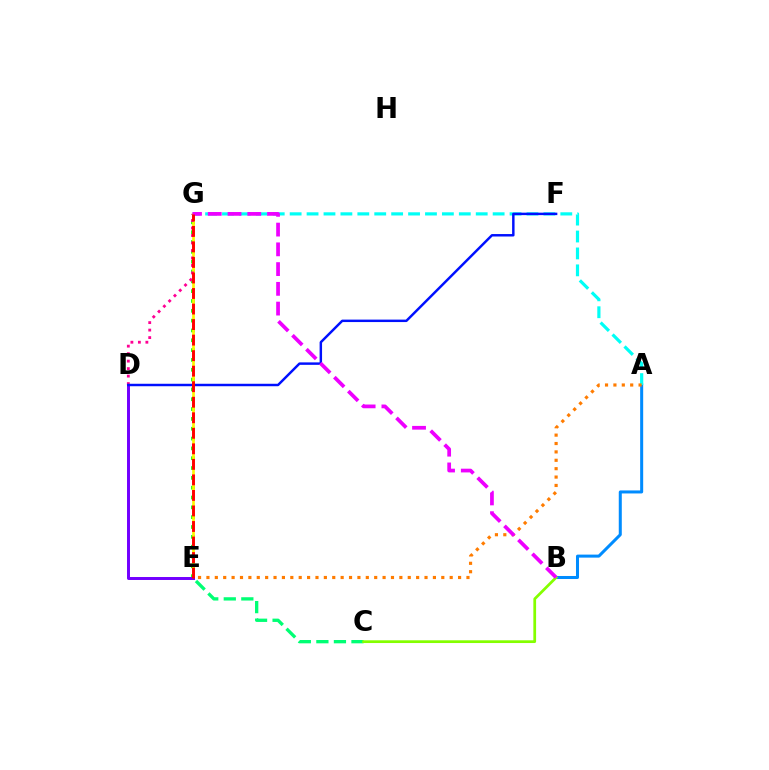{('A', 'B'): [{'color': '#008cff', 'line_style': 'solid', 'thickness': 2.18}], ('A', 'G'): [{'color': '#00fff6', 'line_style': 'dashed', 'thickness': 2.3}], ('C', 'E'): [{'color': '#00ff74', 'line_style': 'dashed', 'thickness': 2.38}], ('B', 'C'): [{'color': '#84ff00', 'line_style': 'solid', 'thickness': 1.97}], ('E', 'G'): [{'color': '#08ff00', 'line_style': 'dotted', 'thickness': 2.67}, {'color': '#fcf500', 'line_style': 'solid', 'thickness': 1.93}, {'color': '#ff0000', 'line_style': 'dashed', 'thickness': 2.11}], ('D', 'G'): [{'color': '#ff0094', 'line_style': 'dotted', 'thickness': 2.03}], ('D', 'E'): [{'color': '#7200ff', 'line_style': 'solid', 'thickness': 2.13}], ('D', 'F'): [{'color': '#0010ff', 'line_style': 'solid', 'thickness': 1.77}], ('A', 'E'): [{'color': '#ff7c00', 'line_style': 'dotted', 'thickness': 2.28}], ('B', 'G'): [{'color': '#ee00ff', 'line_style': 'dashed', 'thickness': 2.68}]}